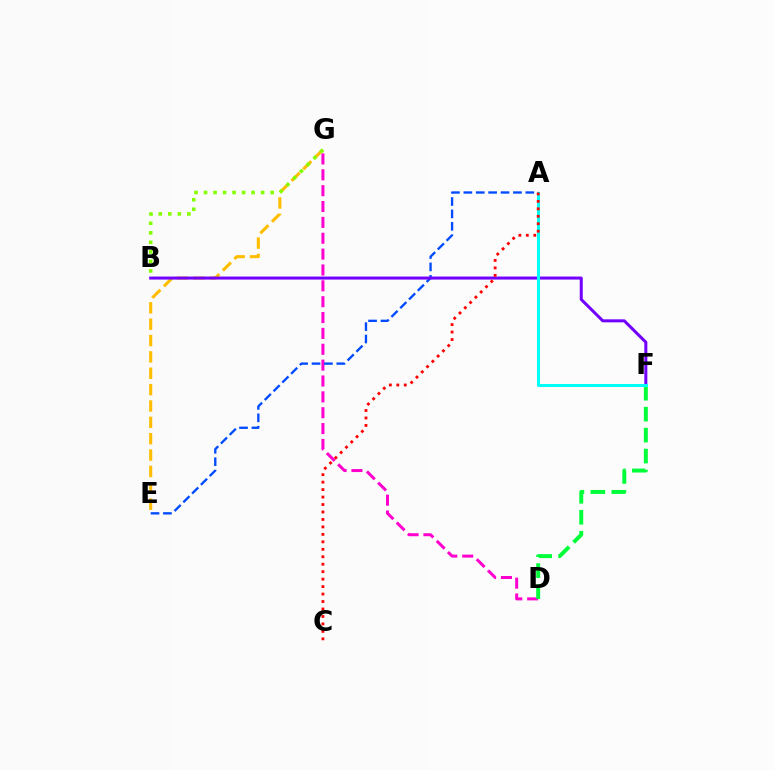{('D', 'G'): [{'color': '#ff00cf', 'line_style': 'dashed', 'thickness': 2.15}], ('E', 'G'): [{'color': '#ffbd00', 'line_style': 'dashed', 'thickness': 2.22}], ('D', 'F'): [{'color': '#00ff39', 'line_style': 'dashed', 'thickness': 2.85}], ('B', 'G'): [{'color': '#84ff00', 'line_style': 'dotted', 'thickness': 2.59}], ('A', 'E'): [{'color': '#004bff', 'line_style': 'dashed', 'thickness': 1.68}], ('B', 'F'): [{'color': '#7200ff', 'line_style': 'solid', 'thickness': 2.17}], ('A', 'F'): [{'color': '#00fff6', 'line_style': 'solid', 'thickness': 2.2}], ('A', 'C'): [{'color': '#ff0000', 'line_style': 'dotted', 'thickness': 2.03}]}